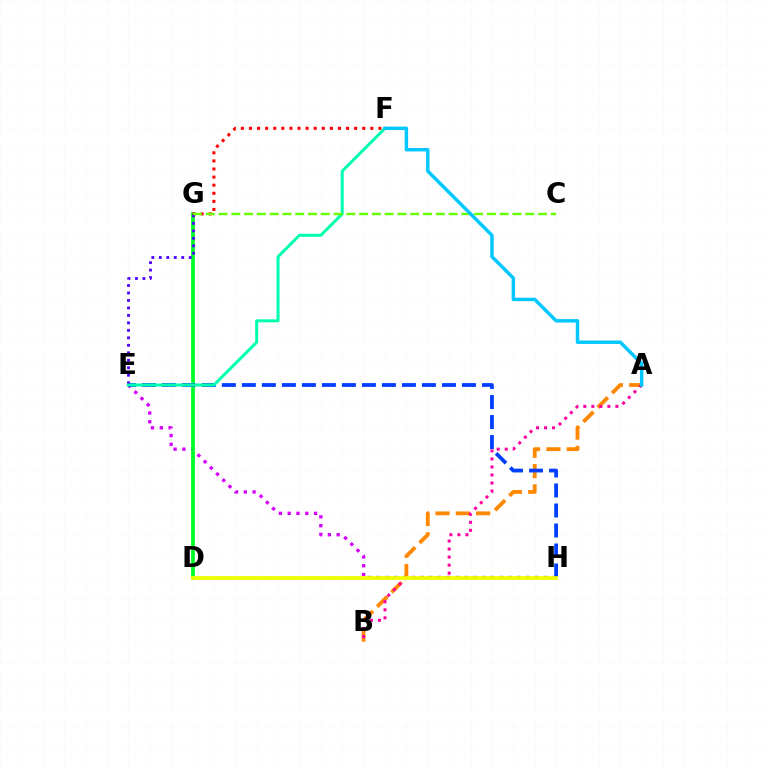{('E', 'H'): [{'color': '#d600ff', 'line_style': 'dotted', 'thickness': 2.39}, {'color': '#003fff', 'line_style': 'dashed', 'thickness': 2.72}], ('D', 'G'): [{'color': '#00ff27', 'line_style': 'solid', 'thickness': 2.71}], ('F', 'G'): [{'color': '#ff0000', 'line_style': 'dotted', 'thickness': 2.2}], ('A', 'B'): [{'color': '#ff8800', 'line_style': 'dashed', 'thickness': 2.76}, {'color': '#ff00a0', 'line_style': 'dotted', 'thickness': 2.18}], ('E', 'G'): [{'color': '#4f00ff', 'line_style': 'dotted', 'thickness': 2.03}], ('E', 'F'): [{'color': '#00ffaf', 'line_style': 'solid', 'thickness': 2.17}], ('C', 'G'): [{'color': '#66ff00', 'line_style': 'dashed', 'thickness': 1.74}], ('A', 'F'): [{'color': '#00c7ff', 'line_style': 'solid', 'thickness': 2.48}], ('D', 'H'): [{'color': '#eeff00', 'line_style': 'solid', 'thickness': 2.7}]}